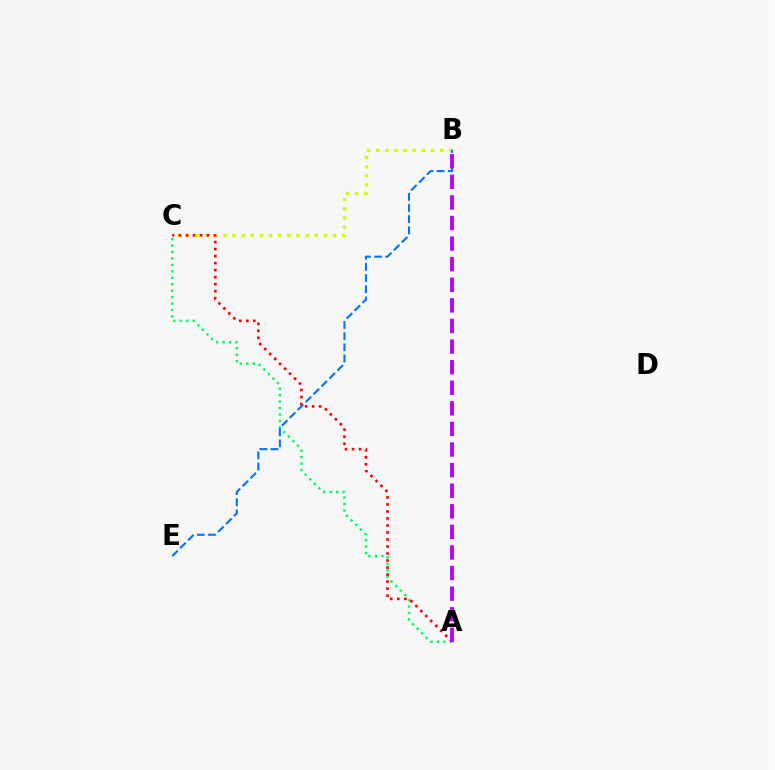{('A', 'C'): [{'color': '#00ff5c', 'line_style': 'dotted', 'thickness': 1.75}, {'color': '#ff0000', 'line_style': 'dotted', 'thickness': 1.91}], ('B', 'C'): [{'color': '#d1ff00', 'line_style': 'dotted', 'thickness': 2.48}], ('B', 'E'): [{'color': '#0074ff', 'line_style': 'dashed', 'thickness': 1.52}], ('A', 'B'): [{'color': '#b900ff', 'line_style': 'dashed', 'thickness': 2.8}]}